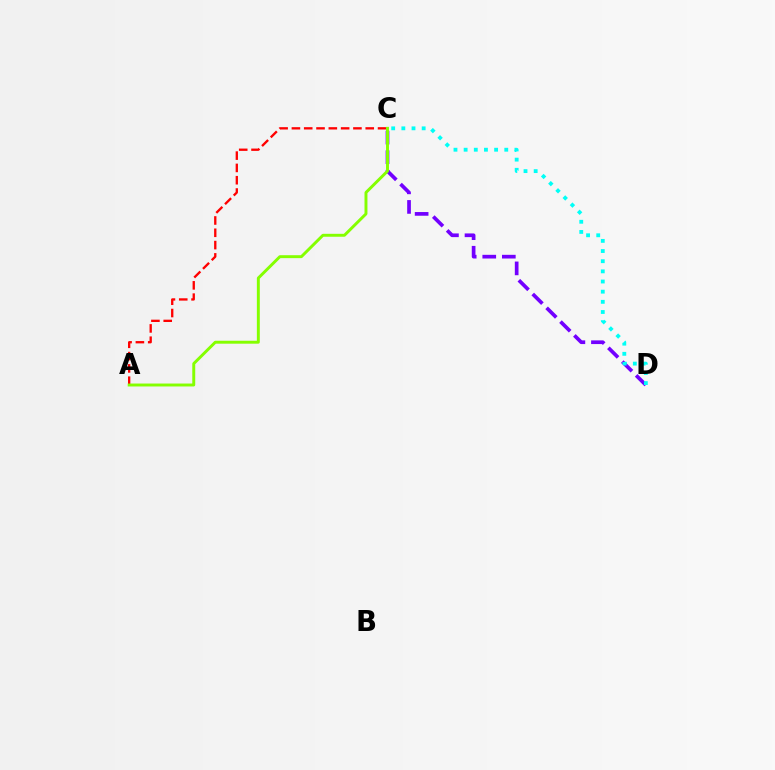{('C', 'D'): [{'color': '#7200ff', 'line_style': 'dashed', 'thickness': 2.66}, {'color': '#00fff6', 'line_style': 'dotted', 'thickness': 2.76}], ('A', 'C'): [{'color': '#ff0000', 'line_style': 'dashed', 'thickness': 1.67}, {'color': '#84ff00', 'line_style': 'solid', 'thickness': 2.12}]}